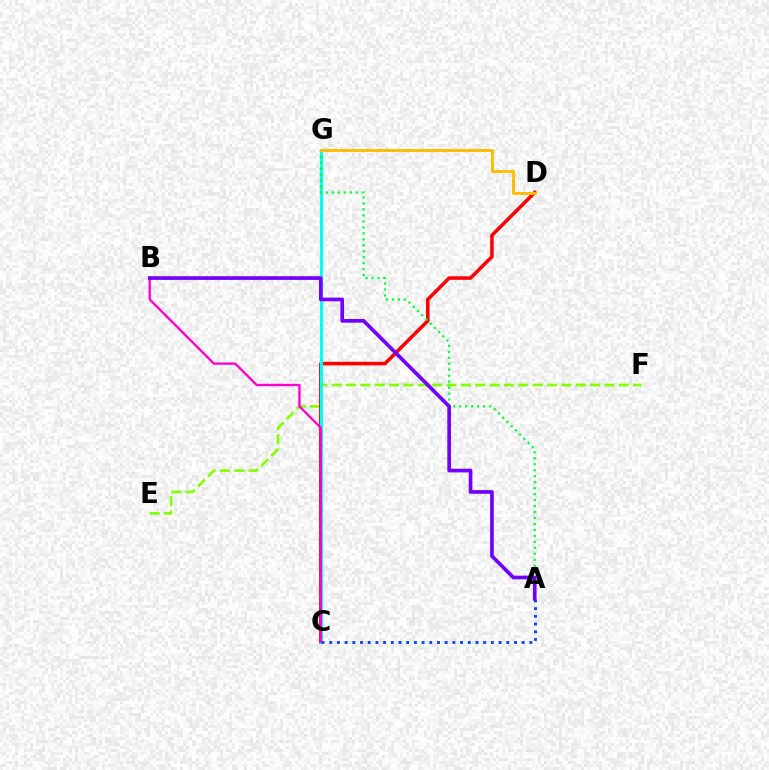{('E', 'F'): [{'color': '#84ff00', 'line_style': 'dashed', 'thickness': 1.95}], ('C', 'D'): [{'color': '#ff0000', 'line_style': 'solid', 'thickness': 2.57}], ('C', 'G'): [{'color': '#00fff6', 'line_style': 'solid', 'thickness': 2.24}], ('B', 'C'): [{'color': '#ff00cf', 'line_style': 'solid', 'thickness': 1.69}], ('A', 'C'): [{'color': '#004bff', 'line_style': 'dotted', 'thickness': 2.09}], ('A', 'G'): [{'color': '#00ff39', 'line_style': 'dotted', 'thickness': 1.62}], ('A', 'B'): [{'color': '#7200ff', 'line_style': 'solid', 'thickness': 2.66}], ('D', 'G'): [{'color': '#ffbd00', 'line_style': 'solid', 'thickness': 2.1}]}